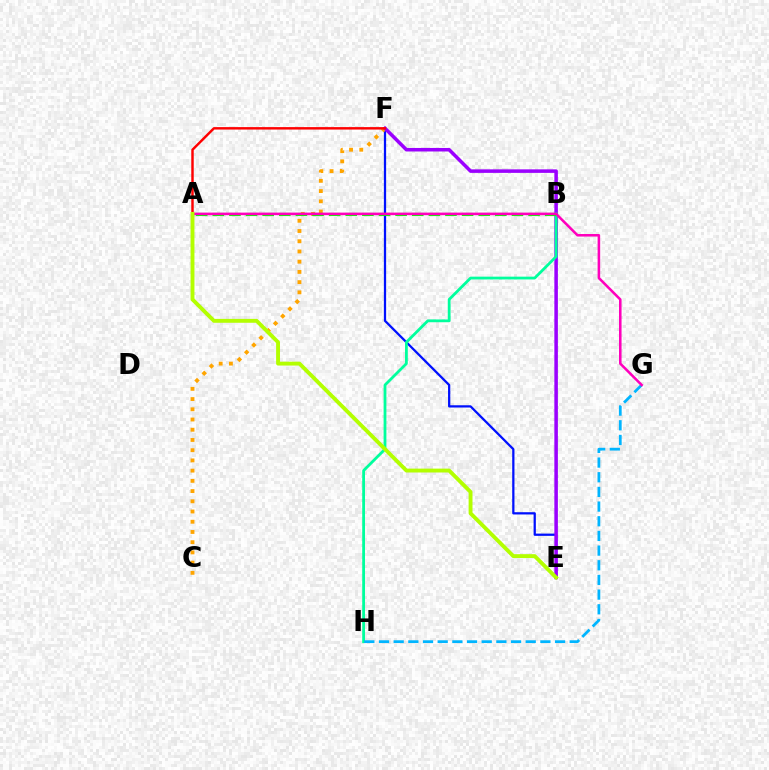{('E', 'F'): [{'color': '#0010ff', 'line_style': 'solid', 'thickness': 1.62}, {'color': '#9b00ff', 'line_style': 'solid', 'thickness': 2.54}], ('C', 'F'): [{'color': '#ffa500', 'line_style': 'dotted', 'thickness': 2.78}], ('B', 'H'): [{'color': '#00ff9d', 'line_style': 'solid', 'thickness': 2.01}], ('A', 'B'): [{'color': '#08ff00', 'line_style': 'dashed', 'thickness': 2.26}], ('A', 'F'): [{'color': '#ff0000', 'line_style': 'solid', 'thickness': 1.76}], ('G', 'H'): [{'color': '#00b5ff', 'line_style': 'dashed', 'thickness': 1.99}], ('A', 'G'): [{'color': '#ff00bd', 'line_style': 'solid', 'thickness': 1.84}], ('A', 'E'): [{'color': '#b3ff00', 'line_style': 'solid', 'thickness': 2.79}]}